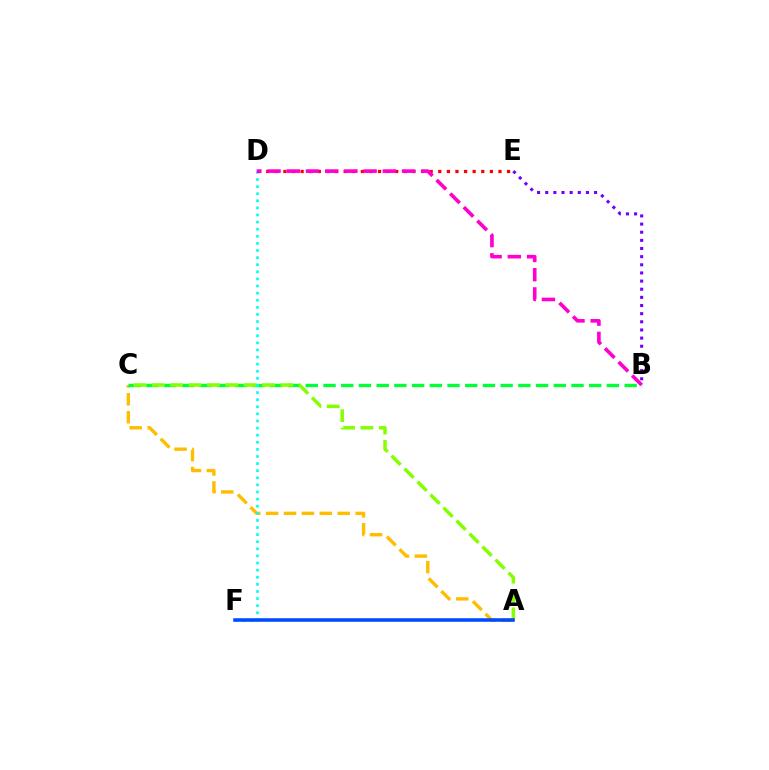{('A', 'C'): [{'color': '#ffbd00', 'line_style': 'dashed', 'thickness': 2.43}, {'color': '#84ff00', 'line_style': 'dashed', 'thickness': 2.5}], ('B', 'C'): [{'color': '#00ff39', 'line_style': 'dashed', 'thickness': 2.41}], ('B', 'E'): [{'color': '#7200ff', 'line_style': 'dotted', 'thickness': 2.21}], ('D', 'E'): [{'color': '#ff0000', 'line_style': 'dotted', 'thickness': 2.34}], ('D', 'F'): [{'color': '#00fff6', 'line_style': 'dotted', 'thickness': 1.93}], ('A', 'F'): [{'color': '#004bff', 'line_style': 'solid', 'thickness': 2.56}], ('B', 'D'): [{'color': '#ff00cf', 'line_style': 'dashed', 'thickness': 2.61}]}